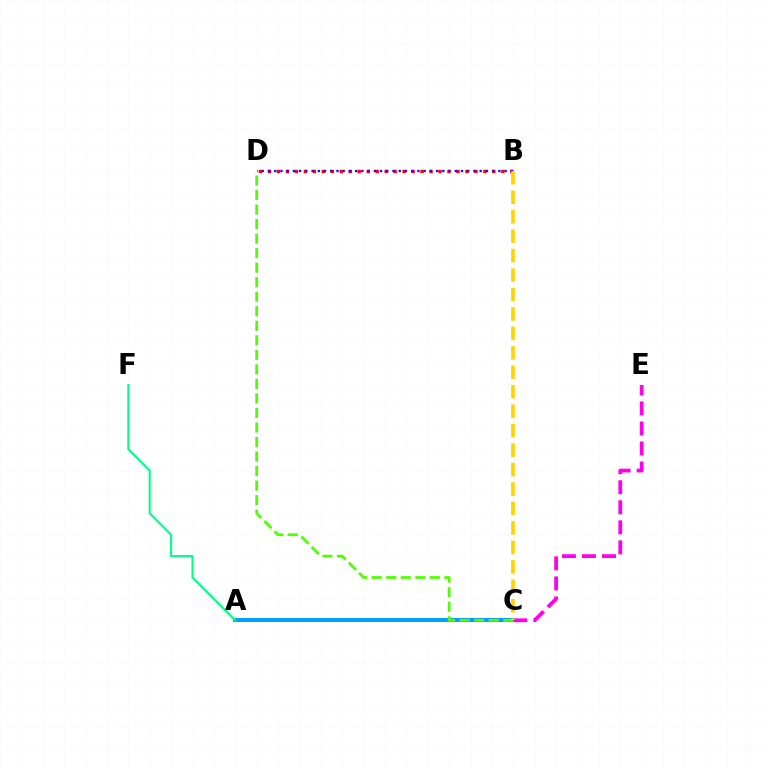{('A', 'C'): [{'color': '#009eff', 'line_style': 'solid', 'thickness': 2.84}], ('C', 'D'): [{'color': '#4fff00', 'line_style': 'dashed', 'thickness': 1.97}], ('A', 'F'): [{'color': '#00ff86', 'line_style': 'solid', 'thickness': 1.51}], ('C', 'E'): [{'color': '#ff00ed', 'line_style': 'dashed', 'thickness': 2.72}], ('B', 'D'): [{'color': '#ff0000', 'line_style': 'dotted', 'thickness': 2.44}, {'color': '#3700ff', 'line_style': 'dotted', 'thickness': 1.69}], ('B', 'C'): [{'color': '#ffd500', 'line_style': 'dashed', 'thickness': 2.64}]}